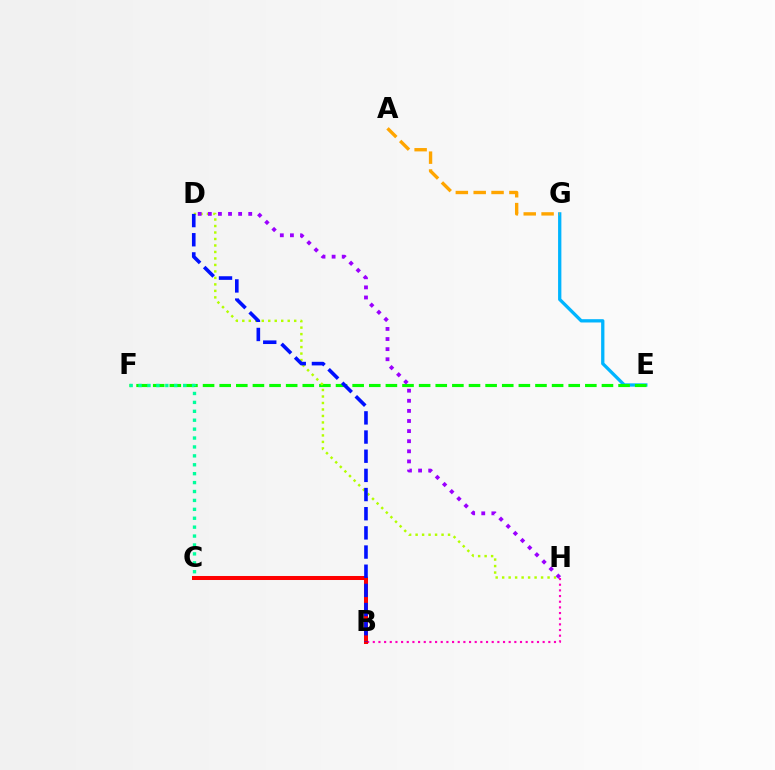{('E', 'G'): [{'color': '#00b5ff', 'line_style': 'solid', 'thickness': 2.37}], ('E', 'F'): [{'color': '#08ff00', 'line_style': 'dashed', 'thickness': 2.26}], ('A', 'G'): [{'color': '#ffa500', 'line_style': 'dashed', 'thickness': 2.43}], ('B', 'H'): [{'color': '#ff00bd', 'line_style': 'dotted', 'thickness': 1.54}], ('B', 'C'): [{'color': '#ff0000', 'line_style': 'solid', 'thickness': 2.89}], ('D', 'H'): [{'color': '#b3ff00', 'line_style': 'dotted', 'thickness': 1.76}, {'color': '#9b00ff', 'line_style': 'dotted', 'thickness': 2.74}], ('C', 'F'): [{'color': '#00ff9d', 'line_style': 'dotted', 'thickness': 2.42}], ('B', 'D'): [{'color': '#0010ff', 'line_style': 'dashed', 'thickness': 2.6}]}